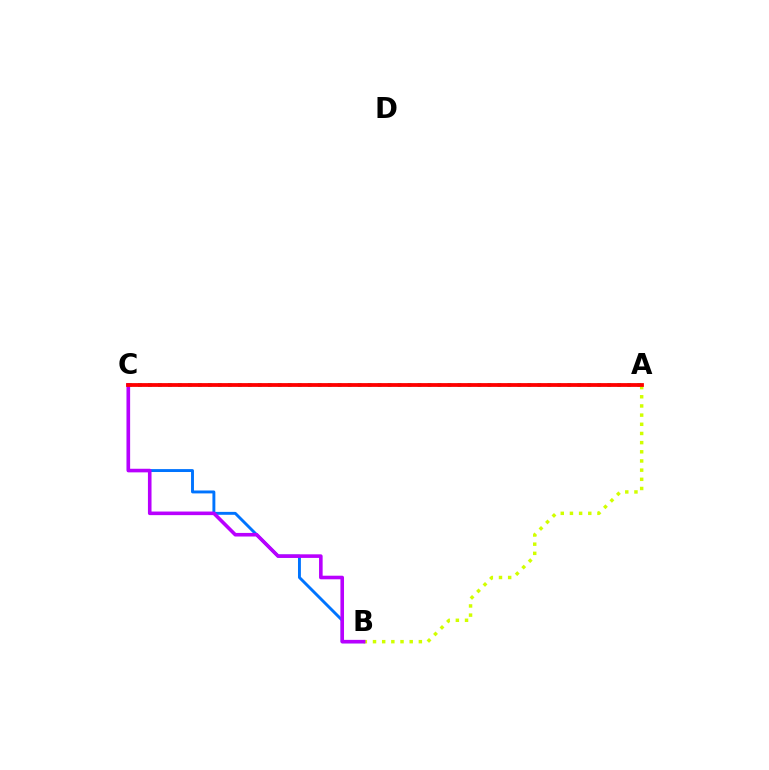{('A', 'C'): [{'color': '#00ff5c', 'line_style': 'dotted', 'thickness': 2.71}, {'color': '#ff0000', 'line_style': 'solid', 'thickness': 2.73}], ('A', 'B'): [{'color': '#d1ff00', 'line_style': 'dotted', 'thickness': 2.49}], ('B', 'C'): [{'color': '#0074ff', 'line_style': 'solid', 'thickness': 2.1}, {'color': '#b900ff', 'line_style': 'solid', 'thickness': 2.59}]}